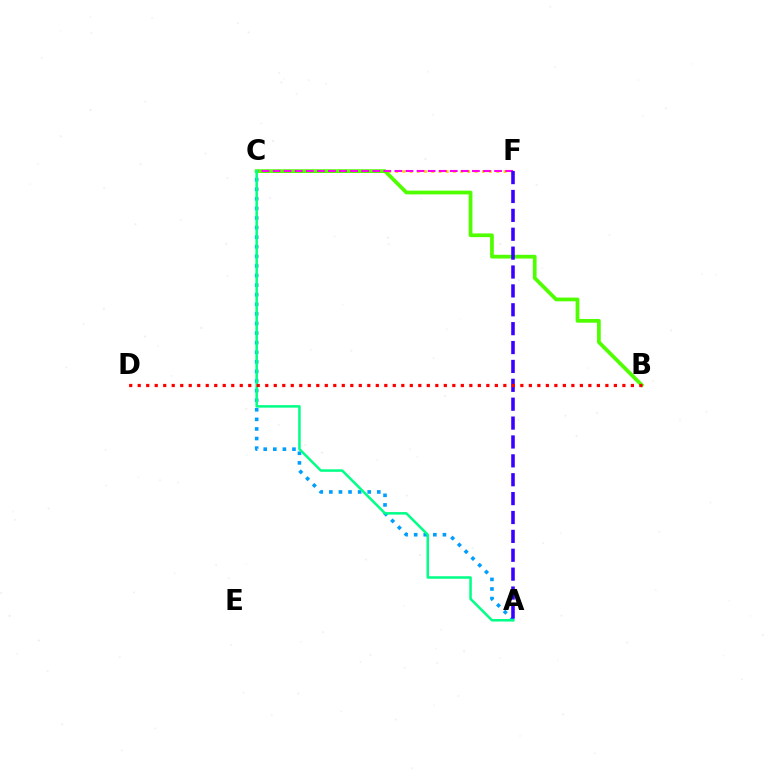{('A', 'C'): [{'color': '#009eff', 'line_style': 'dotted', 'thickness': 2.61}, {'color': '#00ff86', 'line_style': 'solid', 'thickness': 1.81}], ('C', 'F'): [{'color': '#ffd500', 'line_style': 'dotted', 'thickness': 1.96}, {'color': '#ff00ed', 'line_style': 'dashed', 'thickness': 1.5}], ('B', 'C'): [{'color': '#4fff00', 'line_style': 'solid', 'thickness': 2.69}], ('A', 'F'): [{'color': '#3700ff', 'line_style': 'dashed', 'thickness': 2.57}], ('B', 'D'): [{'color': '#ff0000', 'line_style': 'dotted', 'thickness': 2.31}]}